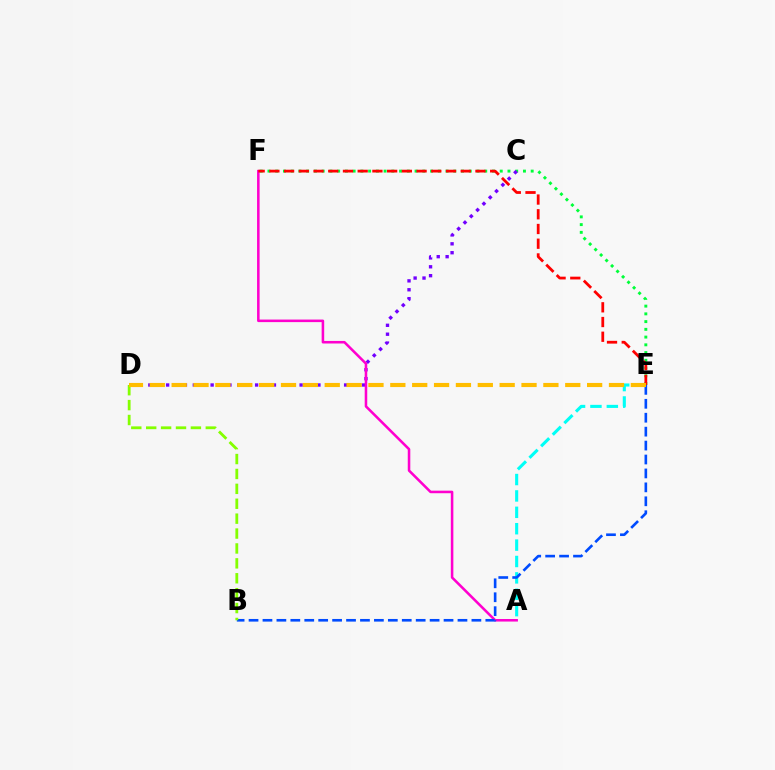{('E', 'F'): [{'color': '#00ff39', 'line_style': 'dotted', 'thickness': 2.1}, {'color': '#ff0000', 'line_style': 'dashed', 'thickness': 2.0}], ('C', 'D'): [{'color': '#7200ff', 'line_style': 'dotted', 'thickness': 2.42}], ('A', 'F'): [{'color': '#ff00cf', 'line_style': 'solid', 'thickness': 1.84}], ('A', 'E'): [{'color': '#00fff6', 'line_style': 'dashed', 'thickness': 2.23}], ('B', 'E'): [{'color': '#004bff', 'line_style': 'dashed', 'thickness': 1.89}], ('B', 'D'): [{'color': '#84ff00', 'line_style': 'dashed', 'thickness': 2.02}], ('D', 'E'): [{'color': '#ffbd00', 'line_style': 'dashed', 'thickness': 2.97}]}